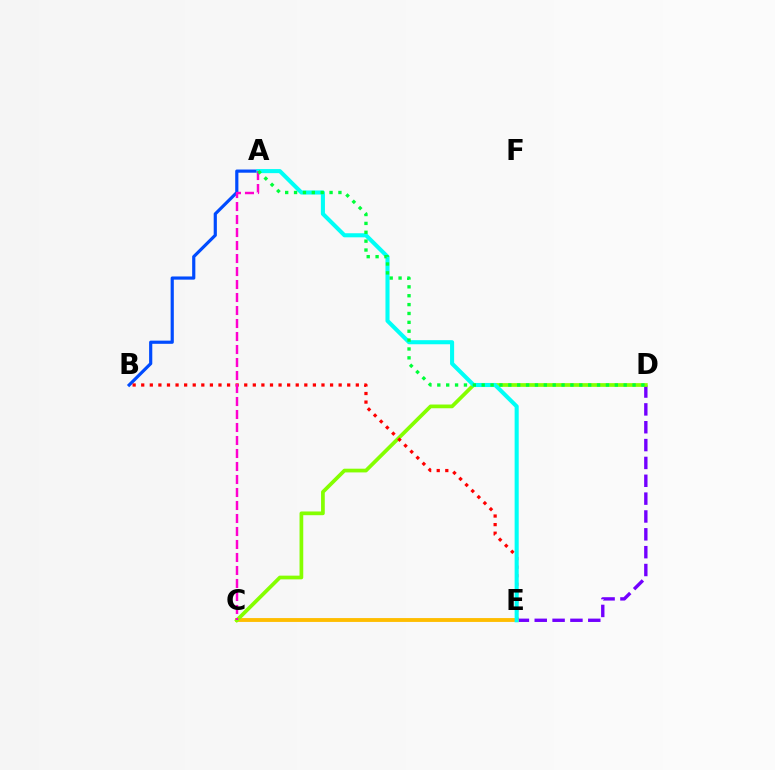{('A', 'B'): [{'color': '#004bff', 'line_style': 'solid', 'thickness': 2.29}], ('D', 'E'): [{'color': '#7200ff', 'line_style': 'dashed', 'thickness': 2.42}], ('C', 'E'): [{'color': '#ffbd00', 'line_style': 'solid', 'thickness': 2.78}], ('C', 'D'): [{'color': '#84ff00', 'line_style': 'solid', 'thickness': 2.68}], ('B', 'E'): [{'color': '#ff0000', 'line_style': 'dotted', 'thickness': 2.33}], ('A', 'E'): [{'color': '#00fff6', 'line_style': 'solid', 'thickness': 2.93}], ('A', 'C'): [{'color': '#ff00cf', 'line_style': 'dashed', 'thickness': 1.77}], ('A', 'D'): [{'color': '#00ff39', 'line_style': 'dotted', 'thickness': 2.41}]}